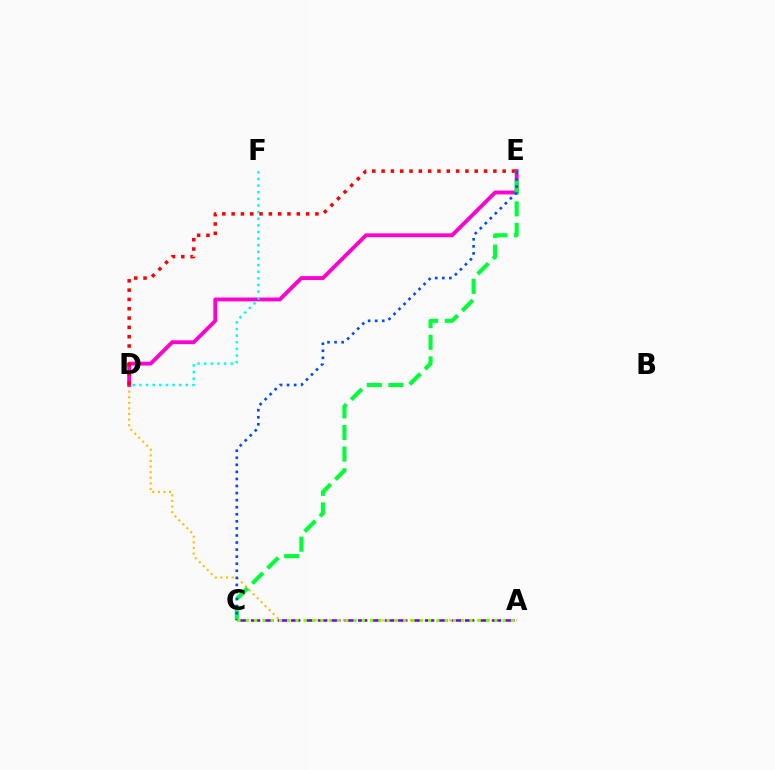{('A', 'D'): [{'color': '#ffbd00', 'line_style': 'dotted', 'thickness': 1.52}], ('D', 'E'): [{'color': '#ff00cf', 'line_style': 'solid', 'thickness': 2.78}, {'color': '#ff0000', 'line_style': 'dotted', 'thickness': 2.53}], ('D', 'F'): [{'color': '#00fff6', 'line_style': 'dotted', 'thickness': 1.8}], ('A', 'C'): [{'color': '#7200ff', 'line_style': 'dashed', 'thickness': 1.82}, {'color': '#84ff00', 'line_style': 'dotted', 'thickness': 2.25}], ('C', 'E'): [{'color': '#00ff39', 'line_style': 'dashed', 'thickness': 2.93}, {'color': '#004bff', 'line_style': 'dotted', 'thickness': 1.92}]}